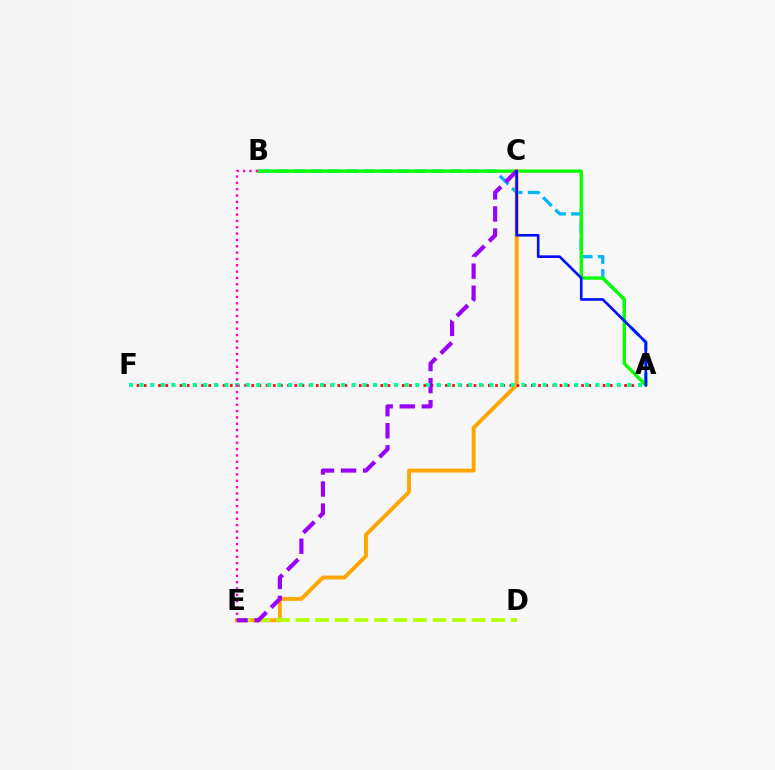{('A', 'B'): [{'color': '#00b5ff', 'line_style': 'dashed', 'thickness': 2.36}, {'color': '#08ff00', 'line_style': 'solid', 'thickness': 2.4}], ('C', 'E'): [{'color': '#ffa500', 'line_style': 'solid', 'thickness': 2.8}, {'color': '#9b00ff', 'line_style': 'dashed', 'thickness': 3.0}], ('A', 'F'): [{'color': '#ff0000', 'line_style': 'dotted', 'thickness': 1.95}, {'color': '#00ff9d', 'line_style': 'dotted', 'thickness': 2.88}], ('D', 'E'): [{'color': '#b3ff00', 'line_style': 'dashed', 'thickness': 2.66}], ('A', 'C'): [{'color': '#0010ff', 'line_style': 'solid', 'thickness': 1.9}], ('B', 'E'): [{'color': '#ff00bd', 'line_style': 'dotted', 'thickness': 1.72}]}